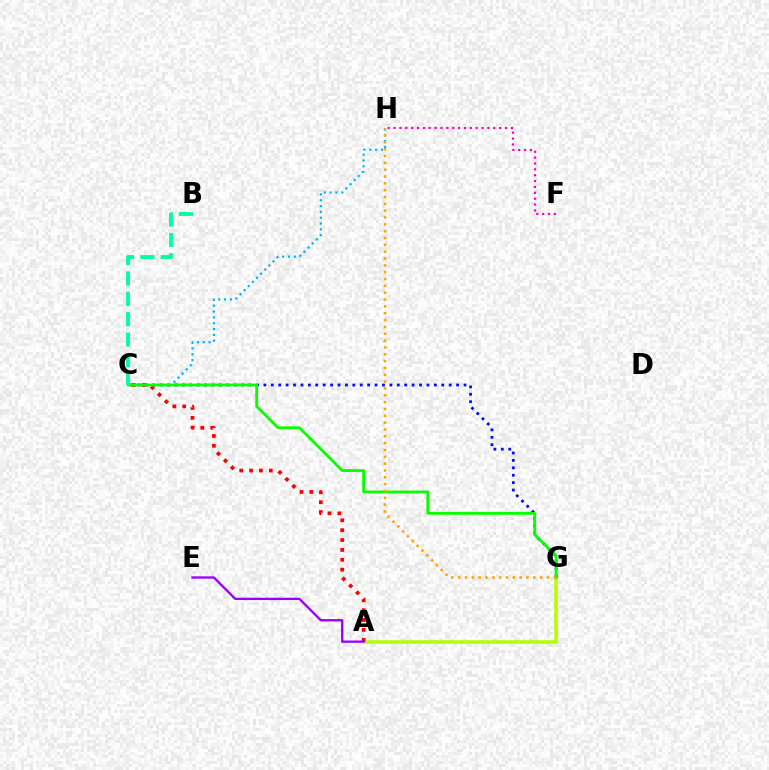{('C', 'H'): [{'color': '#00b5ff', 'line_style': 'dotted', 'thickness': 1.58}], ('A', 'G'): [{'color': '#b3ff00', 'line_style': 'solid', 'thickness': 2.52}], ('C', 'G'): [{'color': '#0010ff', 'line_style': 'dotted', 'thickness': 2.01}, {'color': '#08ff00', 'line_style': 'solid', 'thickness': 2.01}], ('F', 'H'): [{'color': '#ff00bd', 'line_style': 'dotted', 'thickness': 1.59}], ('A', 'C'): [{'color': '#ff0000', 'line_style': 'dotted', 'thickness': 2.68}], ('G', 'H'): [{'color': '#ffa500', 'line_style': 'dotted', 'thickness': 1.86}], ('A', 'E'): [{'color': '#9b00ff', 'line_style': 'solid', 'thickness': 1.68}], ('B', 'C'): [{'color': '#00ff9d', 'line_style': 'dashed', 'thickness': 2.77}]}